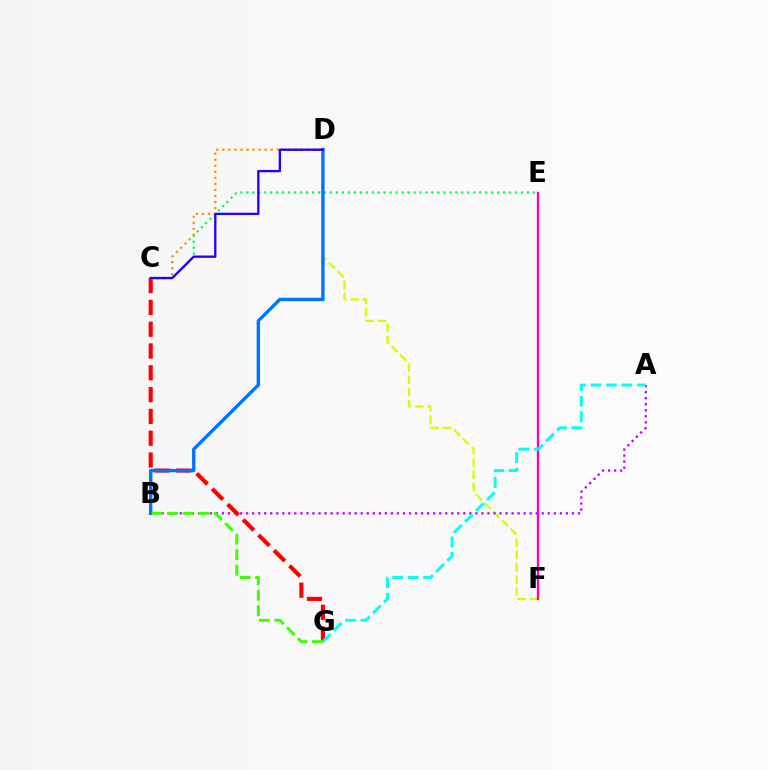{('D', 'F'): [{'color': '#d1ff00', 'line_style': 'dashed', 'thickness': 1.66}], ('A', 'B'): [{'color': '#b900ff', 'line_style': 'dotted', 'thickness': 1.64}], ('C', 'D'): [{'color': '#ff9400', 'line_style': 'dotted', 'thickness': 1.64}, {'color': '#2500ff', 'line_style': 'solid', 'thickness': 1.68}], ('C', 'G'): [{'color': '#ff0000', 'line_style': 'dashed', 'thickness': 2.96}], ('C', 'E'): [{'color': '#00ff5c', 'line_style': 'dotted', 'thickness': 1.62}], ('B', 'D'): [{'color': '#0074ff', 'line_style': 'solid', 'thickness': 2.43}], ('E', 'F'): [{'color': '#ff00ac', 'line_style': 'solid', 'thickness': 1.66}], ('A', 'G'): [{'color': '#00fff6', 'line_style': 'dashed', 'thickness': 2.1}], ('B', 'G'): [{'color': '#3dff00', 'line_style': 'dashed', 'thickness': 2.11}]}